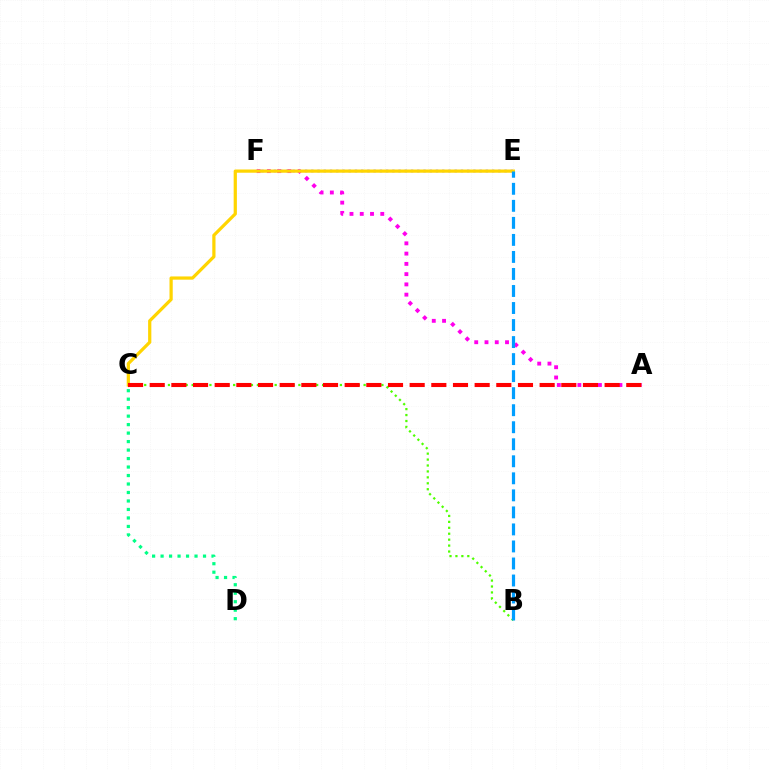{('B', 'C'): [{'color': '#4fff00', 'line_style': 'dotted', 'thickness': 1.61}], ('C', 'D'): [{'color': '#00ff86', 'line_style': 'dotted', 'thickness': 2.31}], ('E', 'F'): [{'color': '#3700ff', 'line_style': 'dotted', 'thickness': 1.69}], ('A', 'F'): [{'color': '#ff00ed', 'line_style': 'dotted', 'thickness': 2.79}], ('C', 'E'): [{'color': '#ffd500', 'line_style': 'solid', 'thickness': 2.32}], ('B', 'E'): [{'color': '#009eff', 'line_style': 'dashed', 'thickness': 2.31}], ('A', 'C'): [{'color': '#ff0000', 'line_style': 'dashed', 'thickness': 2.94}]}